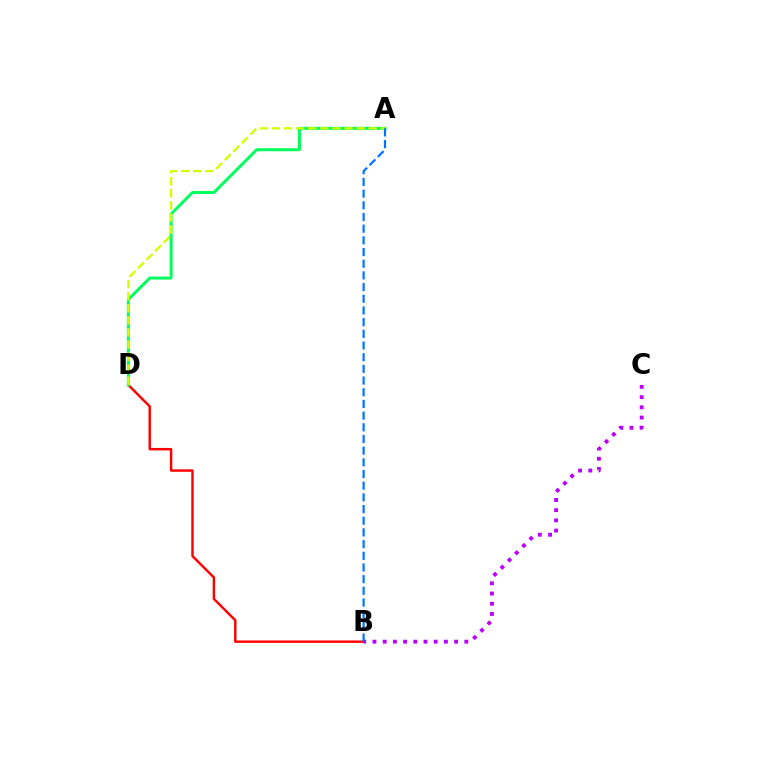{('B', 'D'): [{'color': '#ff0000', 'line_style': 'solid', 'thickness': 1.75}], ('B', 'C'): [{'color': '#b900ff', 'line_style': 'dotted', 'thickness': 2.77}], ('A', 'D'): [{'color': '#00ff5c', 'line_style': 'solid', 'thickness': 2.15}, {'color': '#d1ff00', 'line_style': 'dashed', 'thickness': 1.64}], ('A', 'B'): [{'color': '#0074ff', 'line_style': 'dashed', 'thickness': 1.59}]}